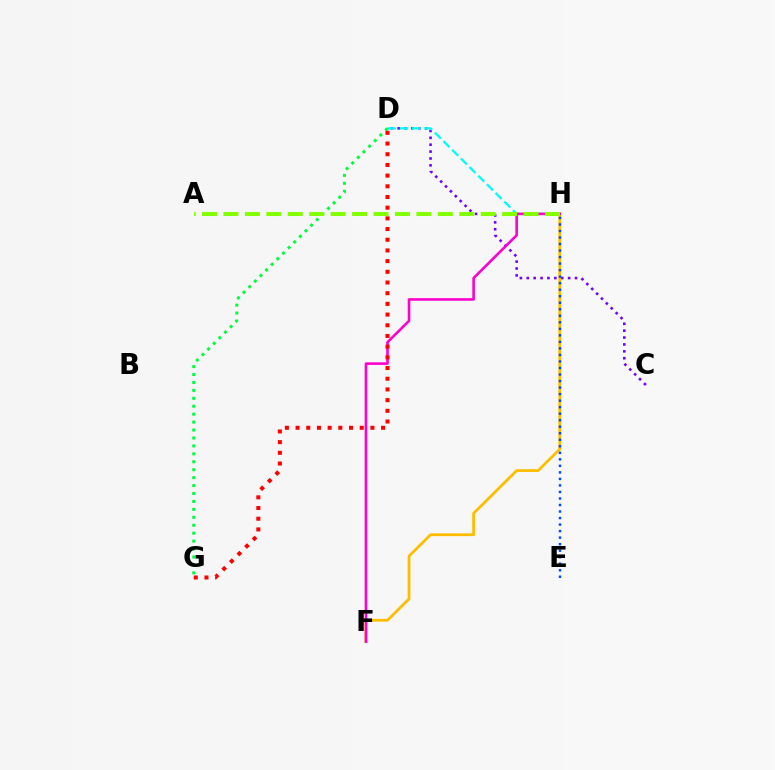{('C', 'D'): [{'color': '#7200ff', 'line_style': 'dotted', 'thickness': 1.87}], ('F', 'H'): [{'color': '#ffbd00', 'line_style': 'solid', 'thickness': 2.0}, {'color': '#ff00cf', 'line_style': 'solid', 'thickness': 1.88}], ('D', 'H'): [{'color': '#00fff6', 'line_style': 'dashed', 'thickness': 1.66}], ('D', 'G'): [{'color': '#00ff39', 'line_style': 'dotted', 'thickness': 2.16}, {'color': '#ff0000', 'line_style': 'dotted', 'thickness': 2.9}], ('E', 'H'): [{'color': '#004bff', 'line_style': 'dotted', 'thickness': 1.77}], ('A', 'H'): [{'color': '#84ff00', 'line_style': 'dashed', 'thickness': 2.91}]}